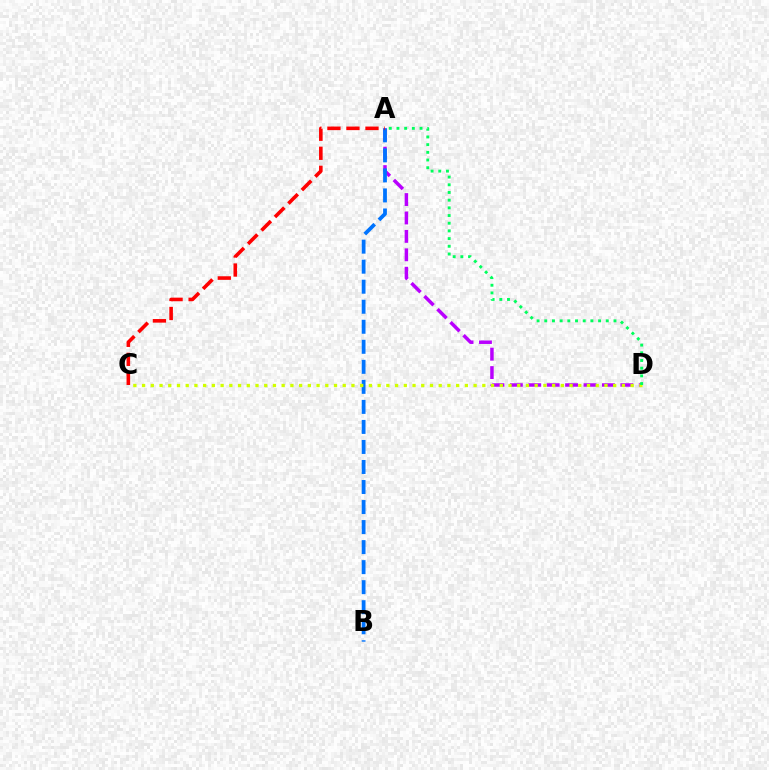{('A', 'D'): [{'color': '#b900ff', 'line_style': 'dashed', 'thickness': 2.5}, {'color': '#00ff5c', 'line_style': 'dotted', 'thickness': 2.09}], ('A', 'B'): [{'color': '#0074ff', 'line_style': 'dashed', 'thickness': 2.72}], ('A', 'C'): [{'color': '#ff0000', 'line_style': 'dashed', 'thickness': 2.58}], ('C', 'D'): [{'color': '#d1ff00', 'line_style': 'dotted', 'thickness': 2.37}]}